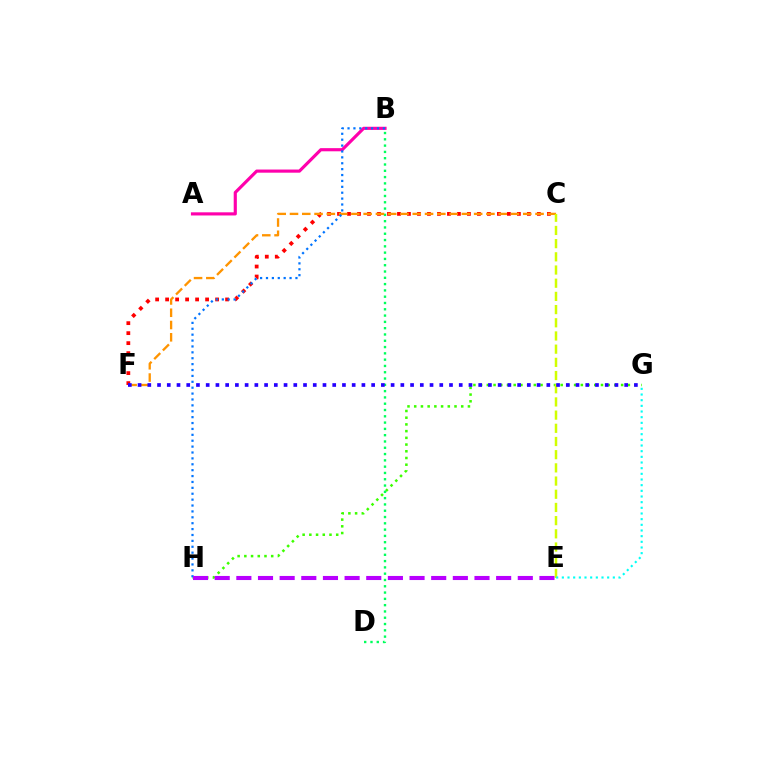{('A', 'B'): [{'color': '#ff00ac', 'line_style': 'solid', 'thickness': 2.27}], ('G', 'H'): [{'color': '#3dff00', 'line_style': 'dotted', 'thickness': 1.82}], ('B', 'D'): [{'color': '#00ff5c', 'line_style': 'dotted', 'thickness': 1.71}], ('C', 'F'): [{'color': '#ff0000', 'line_style': 'dotted', 'thickness': 2.72}, {'color': '#ff9400', 'line_style': 'dashed', 'thickness': 1.67}], ('C', 'E'): [{'color': '#d1ff00', 'line_style': 'dashed', 'thickness': 1.79}], ('B', 'H'): [{'color': '#0074ff', 'line_style': 'dotted', 'thickness': 1.6}], ('E', 'G'): [{'color': '#00fff6', 'line_style': 'dotted', 'thickness': 1.54}], ('E', 'H'): [{'color': '#b900ff', 'line_style': 'dashed', 'thickness': 2.94}], ('F', 'G'): [{'color': '#2500ff', 'line_style': 'dotted', 'thickness': 2.64}]}